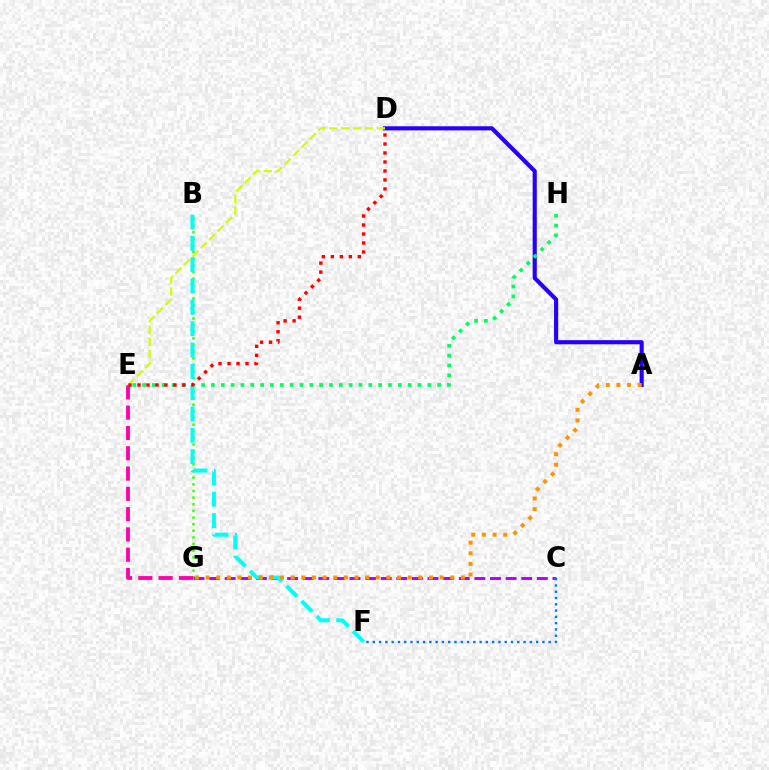{('B', 'G'): [{'color': '#3dff00', 'line_style': 'dotted', 'thickness': 1.8}], ('C', 'G'): [{'color': '#b900ff', 'line_style': 'dashed', 'thickness': 2.12}], ('A', 'D'): [{'color': '#2500ff', 'line_style': 'solid', 'thickness': 2.97}], ('E', 'H'): [{'color': '#00ff5c', 'line_style': 'dotted', 'thickness': 2.67}], ('B', 'F'): [{'color': '#00fff6', 'line_style': 'dashed', 'thickness': 2.9}], ('A', 'G'): [{'color': '#ff9400', 'line_style': 'dotted', 'thickness': 2.89}], ('E', 'G'): [{'color': '#ff00ac', 'line_style': 'dashed', 'thickness': 2.76}], ('C', 'F'): [{'color': '#0074ff', 'line_style': 'dotted', 'thickness': 1.71}], ('D', 'E'): [{'color': '#d1ff00', 'line_style': 'dashed', 'thickness': 1.62}, {'color': '#ff0000', 'line_style': 'dotted', 'thickness': 2.44}]}